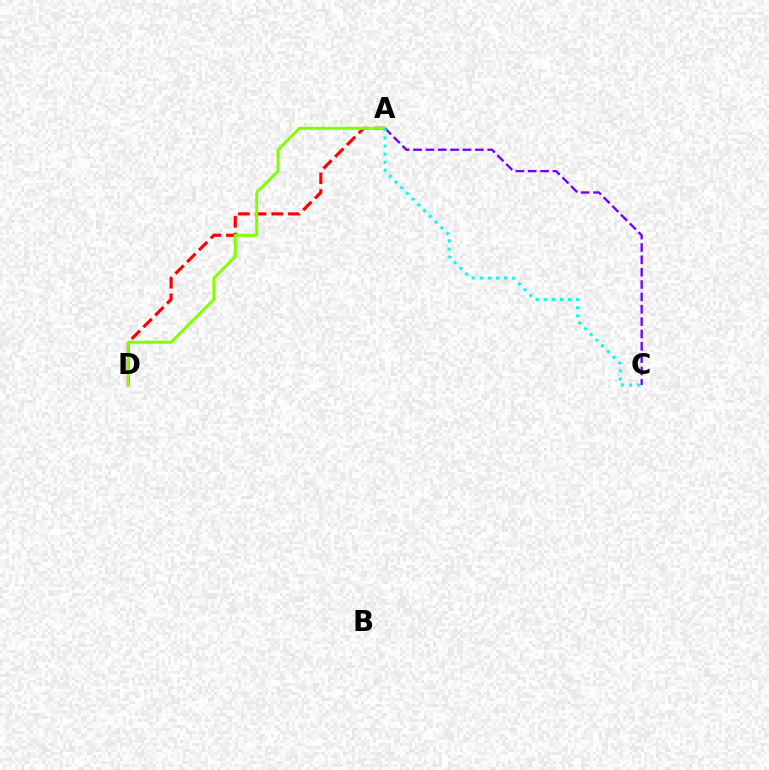{('A', 'D'): [{'color': '#ff0000', 'line_style': 'dashed', 'thickness': 2.26}, {'color': '#84ff00', 'line_style': 'solid', 'thickness': 2.17}], ('A', 'C'): [{'color': '#7200ff', 'line_style': 'dashed', 'thickness': 1.68}, {'color': '#00fff6', 'line_style': 'dotted', 'thickness': 2.2}]}